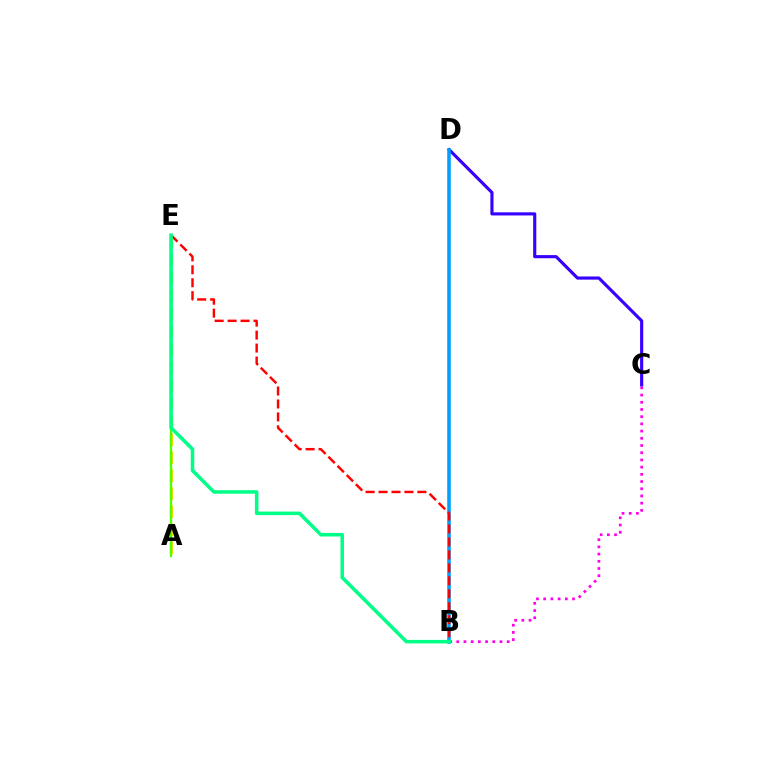{('A', 'E'): [{'color': '#ffd500', 'line_style': 'dashed', 'thickness': 2.45}, {'color': '#4fff00', 'line_style': 'solid', 'thickness': 1.7}], ('C', 'D'): [{'color': '#3700ff', 'line_style': 'solid', 'thickness': 2.25}], ('B', 'C'): [{'color': '#ff00ed', 'line_style': 'dotted', 'thickness': 1.96}], ('B', 'D'): [{'color': '#009eff', 'line_style': 'solid', 'thickness': 2.55}], ('B', 'E'): [{'color': '#ff0000', 'line_style': 'dashed', 'thickness': 1.76}, {'color': '#00ff86', 'line_style': 'solid', 'thickness': 2.54}]}